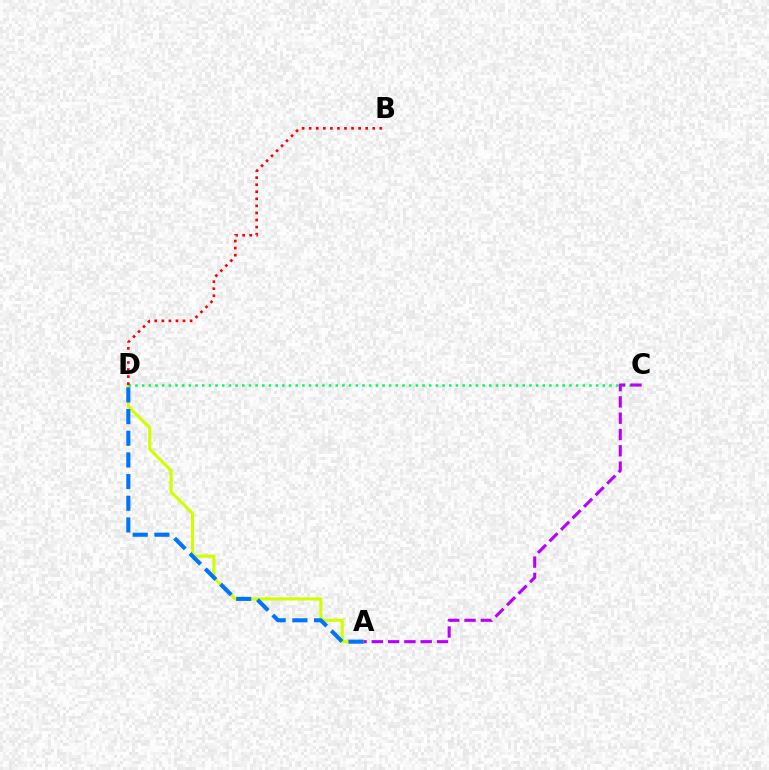{('A', 'D'): [{'color': '#d1ff00', 'line_style': 'solid', 'thickness': 2.26}, {'color': '#0074ff', 'line_style': 'dashed', 'thickness': 2.94}], ('C', 'D'): [{'color': '#00ff5c', 'line_style': 'dotted', 'thickness': 1.81}], ('B', 'D'): [{'color': '#ff0000', 'line_style': 'dotted', 'thickness': 1.92}], ('A', 'C'): [{'color': '#b900ff', 'line_style': 'dashed', 'thickness': 2.21}]}